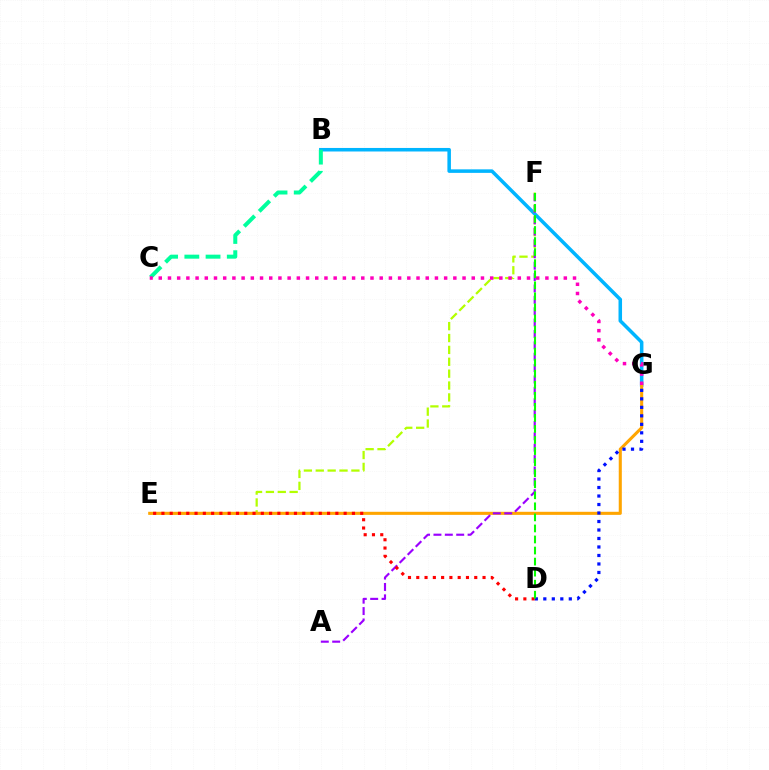{('B', 'G'): [{'color': '#00b5ff', 'line_style': 'solid', 'thickness': 2.54}], ('E', 'F'): [{'color': '#b3ff00', 'line_style': 'dashed', 'thickness': 1.61}], ('B', 'C'): [{'color': '#00ff9d', 'line_style': 'dashed', 'thickness': 2.88}], ('E', 'G'): [{'color': '#ffa500', 'line_style': 'solid', 'thickness': 2.22}], ('D', 'G'): [{'color': '#0010ff', 'line_style': 'dotted', 'thickness': 2.31}], ('A', 'F'): [{'color': '#9b00ff', 'line_style': 'dashed', 'thickness': 1.55}], ('D', 'E'): [{'color': '#ff0000', 'line_style': 'dotted', 'thickness': 2.25}], ('C', 'G'): [{'color': '#ff00bd', 'line_style': 'dotted', 'thickness': 2.5}], ('D', 'F'): [{'color': '#08ff00', 'line_style': 'dashed', 'thickness': 1.5}]}